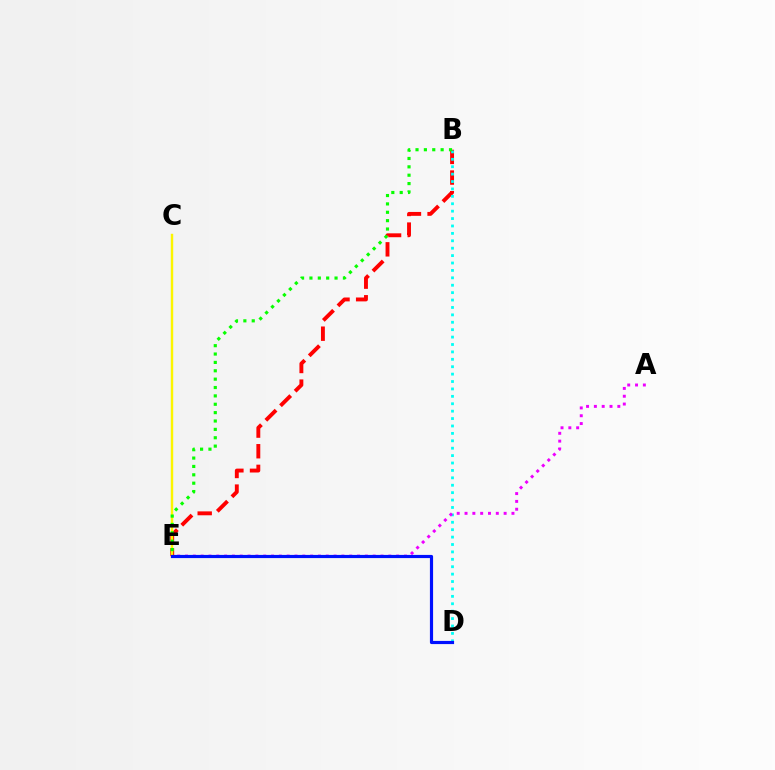{('B', 'E'): [{'color': '#ff0000', 'line_style': 'dashed', 'thickness': 2.8}, {'color': '#08ff00', 'line_style': 'dotted', 'thickness': 2.27}], ('C', 'E'): [{'color': '#fcf500', 'line_style': 'solid', 'thickness': 1.74}], ('B', 'D'): [{'color': '#00fff6', 'line_style': 'dotted', 'thickness': 2.01}], ('A', 'E'): [{'color': '#ee00ff', 'line_style': 'dotted', 'thickness': 2.12}], ('D', 'E'): [{'color': '#0010ff', 'line_style': 'solid', 'thickness': 2.28}]}